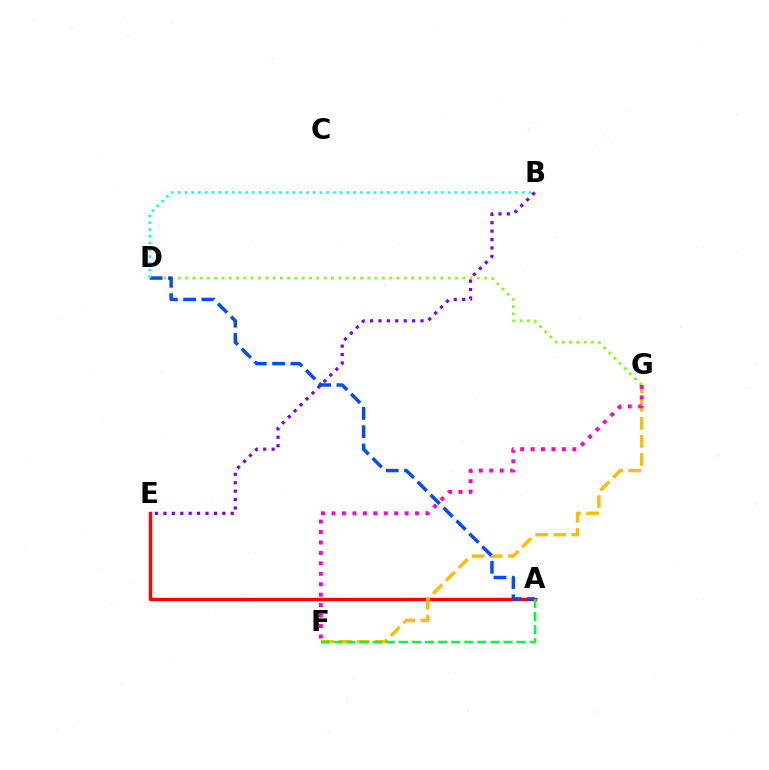{('A', 'E'): [{'color': '#ff0000', 'line_style': 'solid', 'thickness': 2.44}], ('F', 'G'): [{'color': '#ffbd00', 'line_style': 'dashed', 'thickness': 2.46}, {'color': '#ff00cf', 'line_style': 'dotted', 'thickness': 2.84}], ('D', 'G'): [{'color': '#84ff00', 'line_style': 'dotted', 'thickness': 1.98}], ('A', 'D'): [{'color': '#004bff', 'line_style': 'dashed', 'thickness': 2.49}], ('B', 'D'): [{'color': '#00fff6', 'line_style': 'dotted', 'thickness': 1.83}], ('A', 'F'): [{'color': '#00ff39', 'line_style': 'dashed', 'thickness': 1.78}], ('B', 'E'): [{'color': '#7200ff', 'line_style': 'dotted', 'thickness': 2.29}]}